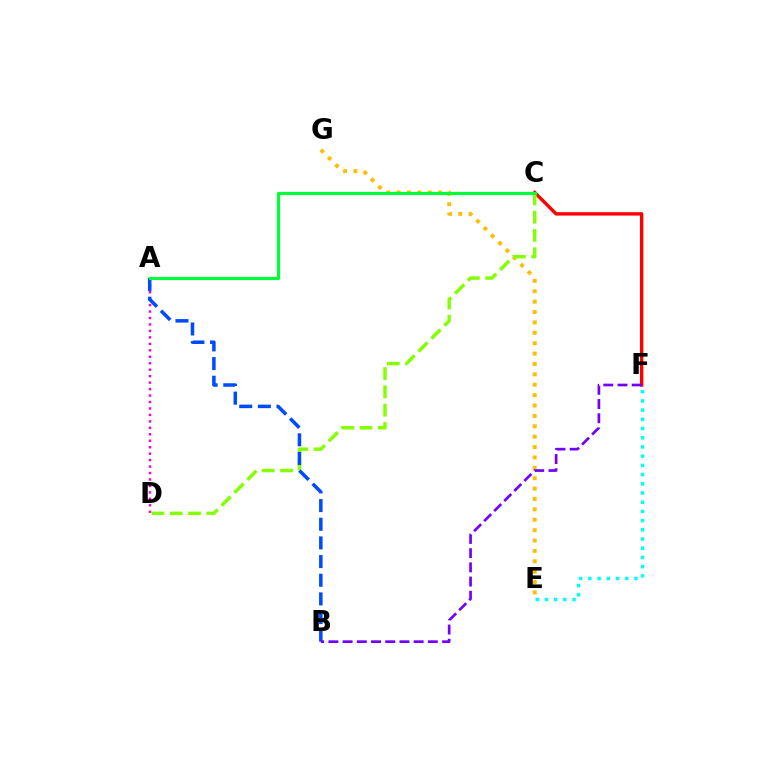{('C', 'F'): [{'color': '#ff0000', 'line_style': 'solid', 'thickness': 2.44}], ('E', 'G'): [{'color': '#ffbd00', 'line_style': 'dotted', 'thickness': 2.82}], ('A', 'D'): [{'color': '#ff00cf', 'line_style': 'dotted', 'thickness': 1.75}], ('E', 'F'): [{'color': '#00fff6', 'line_style': 'dotted', 'thickness': 2.5}], ('C', 'D'): [{'color': '#84ff00', 'line_style': 'dashed', 'thickness': 2.48}], ('A', 'B'): [{'color': '#004bff', 'line_style': 'dashed', 'thickness': 2.54}], ('B', 'F'): [{'color': '#7200ff', 'line_style': 'dashed', 'thickness': 1.93}], ('A', 'C'): [{'color': '#00ff39', 'line_style': 'solid', 'thickness': 2.28}]}